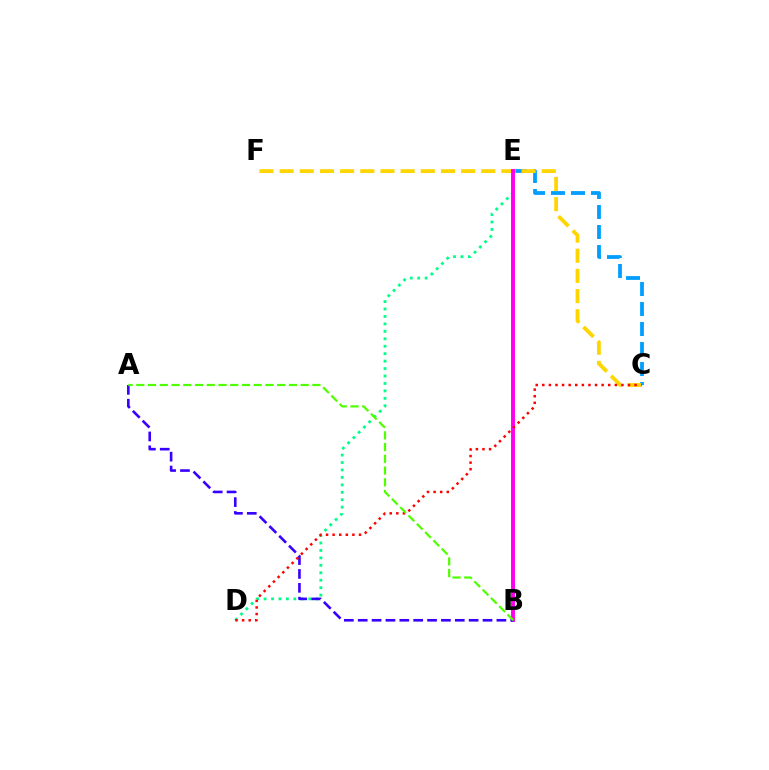{('C', 'E'): [{'color': '#009eff', 'line_style': 'dashed', 'thickness': 2.72}], ('D', 'E'): [{'color': '#00ff86', 'line_style': 'dotted', 'thickness': 2.02}], ('C', 'F'): [{'color': '#ffd500', 'line_style': 'dashed', 'thickness': 2.74}], ('B', 'E'): [{'color': '#ff00ed', 'line_style': 'solid', 'thickness': 2.83}], ('A', 'B'): [{'color': '#3700ff', 'line_style': 'dashed', 'thickness': 1.88}, {'color': '#4fff00', 'line_style': 'dashed', 'thickness': 1.59}], ('C', 'D'): [{'color': '#ff0000', 'line_style': 'dotted', 'thickness': 1.79}]}